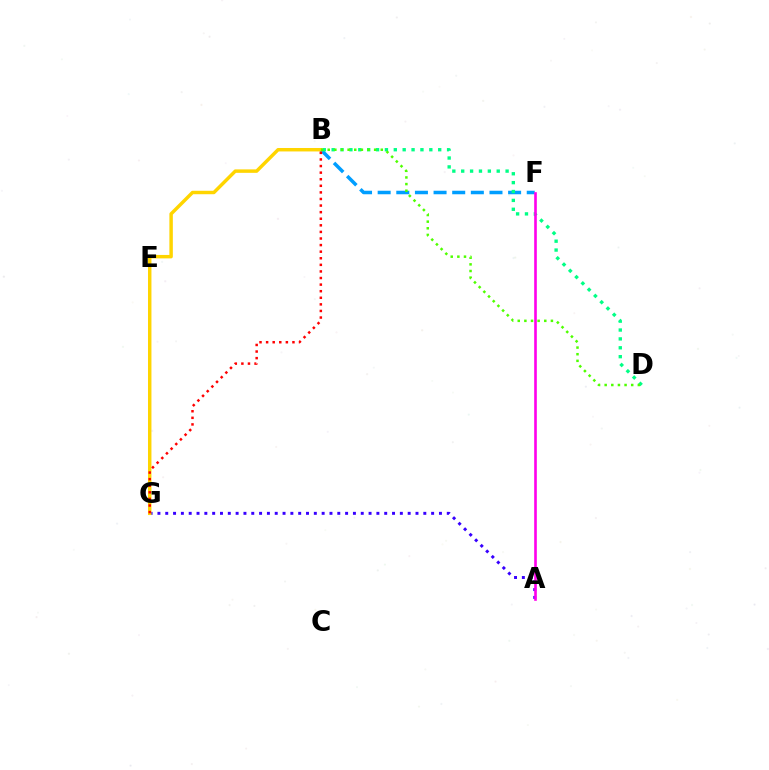{('B', 'F'): [{'color': '#009eff', 'line_style': 'dashed', 'thickness': 2.53}], ('B', 'D'): [{'color': '#00ff86', 'line_style': 'dotted', 'thickness': 2.41}, {'color': '#4fff00', 'line_style': 'dotted', 'thickness': 1.8}], ('A', 'G'): [{'color': '#3700ff', 'line_style': 'dotted', 'thickness': 2.12}], ('A', 'F'): [{'color': '#ff00ed', 'line_style': 'solid', 'thickness': 1.9}], ('B', 'G'): [{'color': '#ffd500', 'line_style': 'solid', 'thickness': 2.48}, {'color': '#ff0000', 'line_style': 'dotted', 'thickness': 1.79}]}